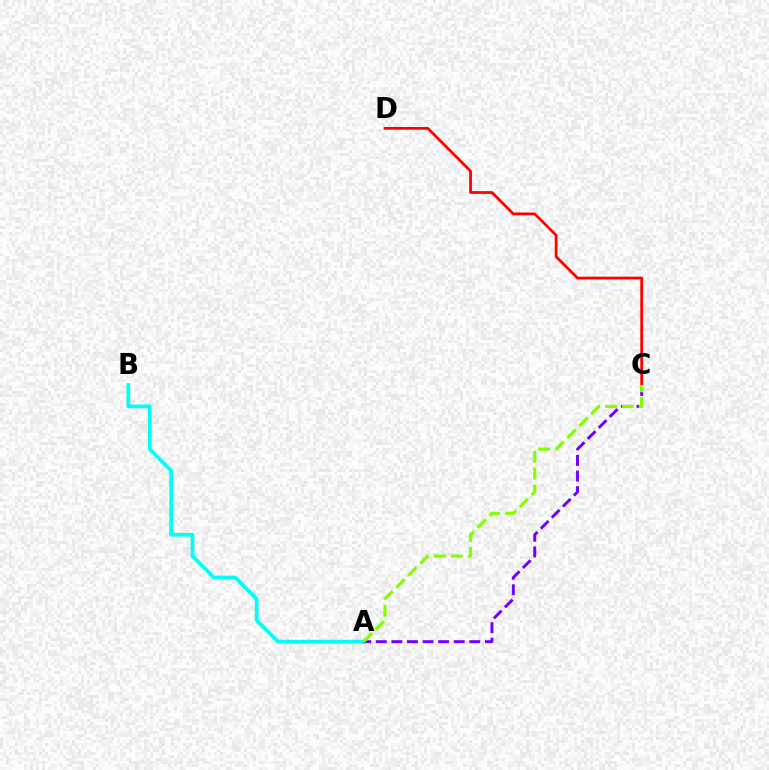{('C', 'D'): [{'color': '#ff0000', 'line_style': 'solid', 'thickness': 1.98}], ('A', 'B'): [{'color': '#00fff6', 'line_style': 'solid', 'thickness': 2.68}], ('A', 'C'): [{'color': '#7200ff', 'line_style': 'dashed', 'thickness': 2.12}, {'color': '#84ff00', 'line_style': 'dashed', 'thickness': 2.3}]}